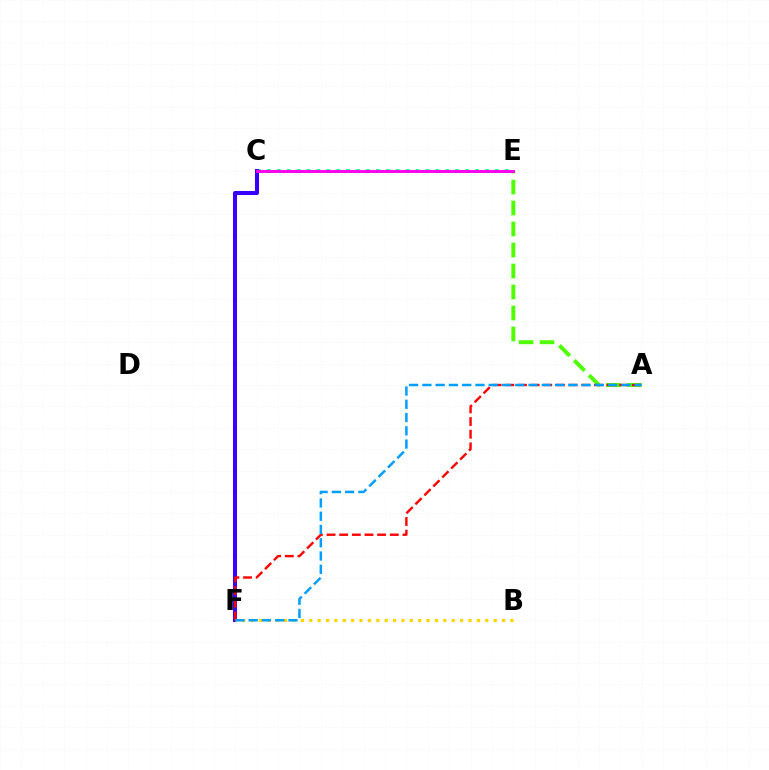{('C', 'E'): [{'color': '#00ff86', 'line_style': 'dotted', 'thickness': 2.69}, {'color': '#ff00ed', 'line_style': 'solid', 'thickness': 2.1}], ('C', 'F'): [{'color': '#3700ff', 'line_style': 'solid', 'thickness': 2.91}], ('B', 'F'): [{'color': '#ffd500', 'line_style': 'dotted', 'thickness': 2.28}], ('A', 'E'): [{'color': '#4fff00', 'line_style': 'dashed', 'thickness': 2.85}], ('A', 'F'): [{'color': '#ff0000', 'line_style': 'dashed', 'thickness': 1.72}, {'color': '#009eff', 'line_style': 'dashed', 'thickness': 1.8}]}